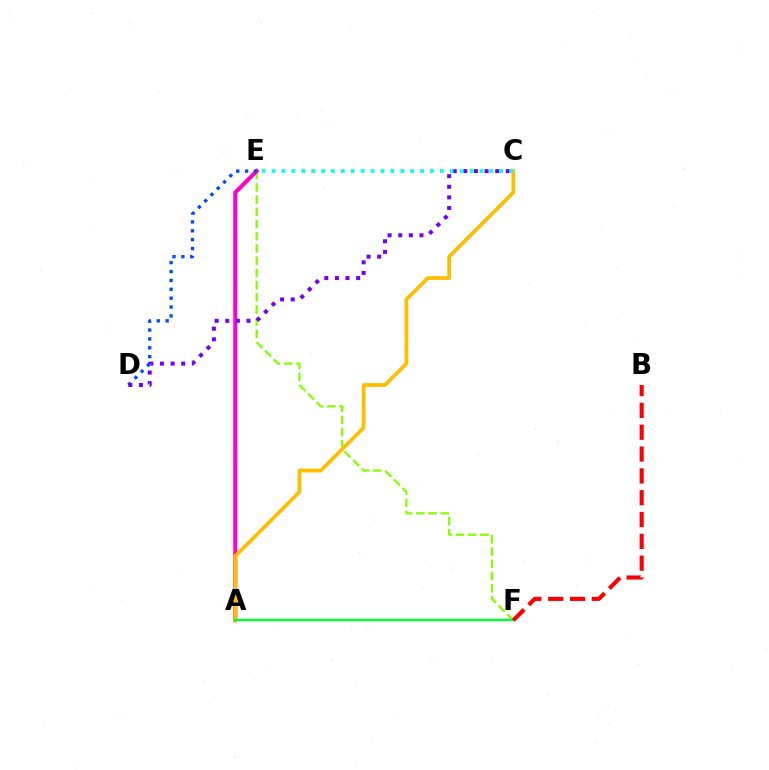{('E', 'F'): [{'color': '#84ff00', 'line_style': 'dashed', 'thickness': 1.66}], ('A', 'E'): [{'color': '#ff00cf', 'line_style': 'solid', 'thickness': 2.93}], ('D', 'E'): [{'color': '#004bff', 'line_style': 'dotted', 'thickness': 2.41}], ('A', 'C'): [{'color': '#ffbd00', 'line_style': 'solid', 'thickness': 2.7}], ('C', 'D'): [{'color': '#7200ff', 'line_style': 'dotted', 'thickness': 2.88}], ('A', 'F'): [{'color': '#00ff39', 'line_style': 'solid', 'thickness': 1.76}], ('C', 'E'): [{'color': '#00fff6', 'line_style': 'dotted', 'thickness': 2.69}], ('B', 'F'): [{'color': '#ff0000', 'line_style': 'dashed', 'thickness': 2.96}]}